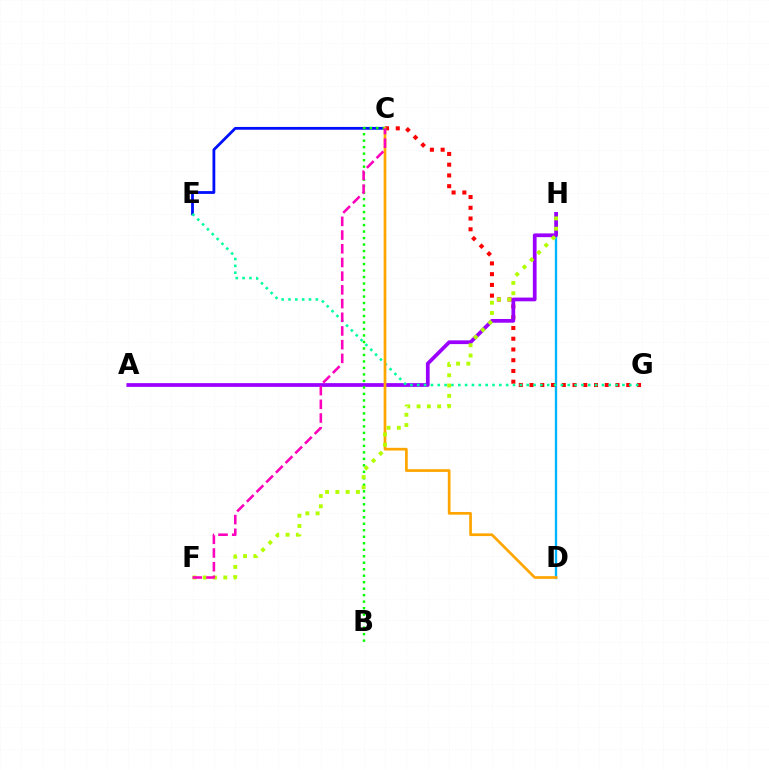{('D', 'H'): [{'color': '#00b5ff', 'line_style': 'solid', 'thickness': 1.69}], ('C', 'G'): [{'color': '#ff0000', 'line_style': 'dotted', 'thickness': 2.92}], ('C', 'E'): [{'color': '#0010ff', 'line_style': 'solid', 'thickness': 2.01}], ('A', 'H'): [{'color': '#9b00ff', 'line_style': 'solid', 'thickness': 2.69}], ('B', 'C'): [{'color': '#08ff00', 'line_style': 'dotted', 'thickness': 1.76}], ('E', 'G'): [{'color': '#00ff9d', 'line_style': 'dotted', 'thickness': 1.86}], ('C', 'D'): [{'color': '#ffa500', 'line_style': 'solid', 'thickness': 1.95}], ('F', 'H'): [{'color': '#b3ff00', 'line_style': 'dotted', 'thickness': 2.79}], ('C', 'F'): [{'color': '#ff00bd', 'line_style': 'dashed', 'thickness': 1.86}]}